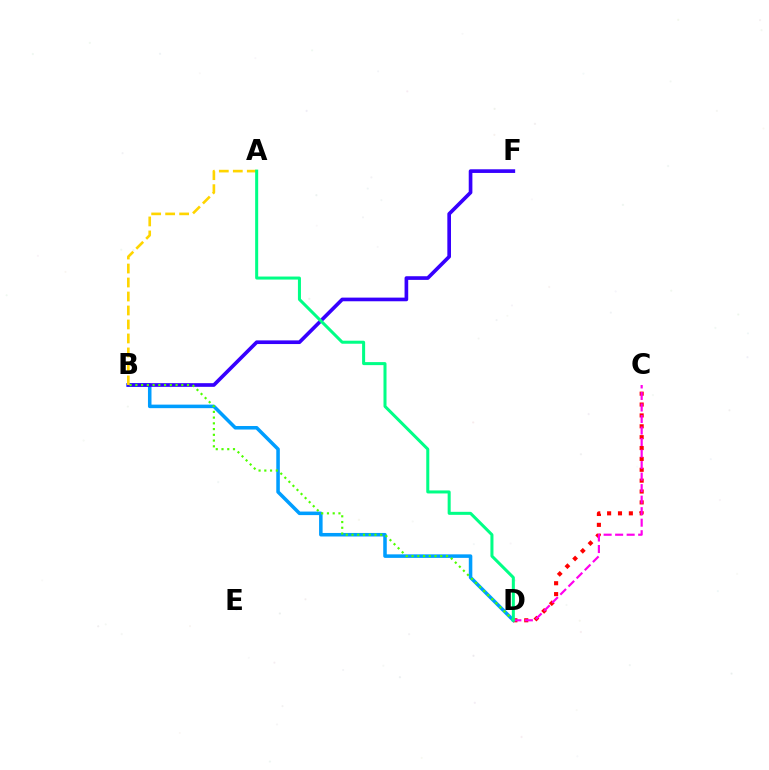{('B', 'D'): [{'color': '#009eff', 'line_style': 'solid', 'thickness': 2.54}, {'color': '#4fff00', 'line_style': 'dotted', 'thickness': 1.56}], ('B', 'F'): [{'color': '#3700ff', 'line_style': 'solid', 'thickness': 2.64}], ('C', 'D'): [{'color': '#ff0000', 'line_style': 'dotted', 'thickness': 2.95}, {'color': '#ff00ed', 'line_style': 'dashed', 'thickness': 1.56}], ('A', 'B'): [{'color': '#ffd500', 'line_style': 'dashed', 'thickness': 1.9}], ('A', 'D'): [{'color': '#00ff86', 'line_style': 'solid', 'thickness': 2.18}]}